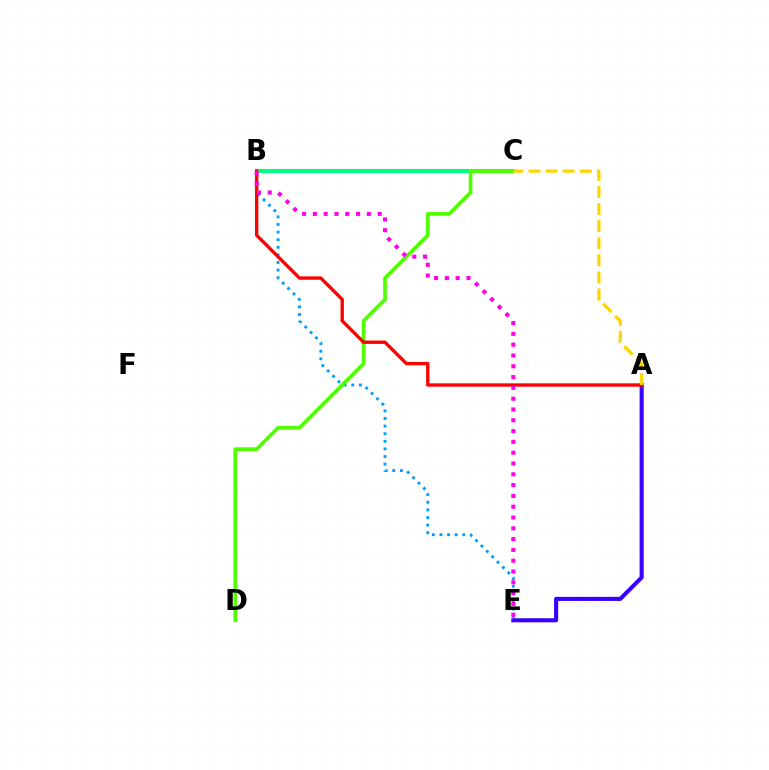{('B', 'C'): [{'color': '#00ff86', 'line_style': 'solid', 'thickness': 2.94}], ('A', 'E'): [{'color': '#3700ff', 'line_style': 'solid', 'thickness': 2.94}], ('B', 'E'): [{'color': '#009eff', 'line_style': 'dotted', 'thickness': 2.07}, {'color': '#ff00ed', 'line_style': 'dotted', 'thickness': 2.93}], ('C', 'D'): [{'color': '#4fff00', 'line_style': 'solid', 'thickness': 2.66}], ('A', 'B'): [{'color': '#ff0000', 'line_style': 'solid', 'thickness': 2.41}], ('A', 'C'): [{'color': '#ffd500', 'line_style': 'dashed', 'thickness': 2.32}]}